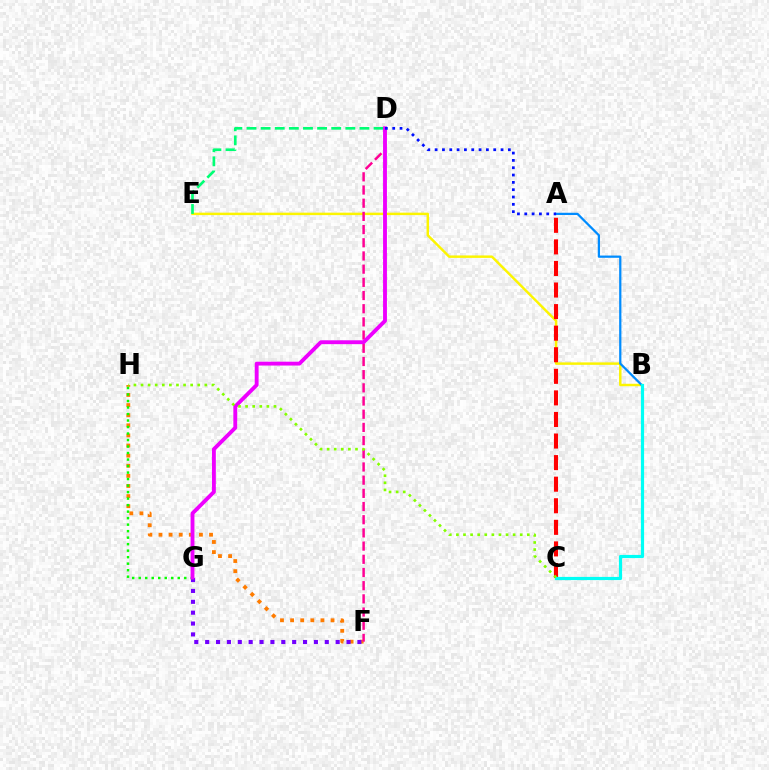{('B', 'E'): [{'color': '#fcf500', 'line_style': 'solid', 'thickness': 1.77}], ('F', 'H'): [{'color': '#ff7c00', 'line_style': 'dotted', 'thickness': 2.75}], ('A', 'C'): [{'color': '#ff0000', 'line_style': 'dashed', 'thickness': 2.93}], ('A', 'B'): [{'color': '#008cff', 'line_style': 'solid', 'thickness': 1.62}], ('D', 'E'): [{'color': '#00ff74', 'line_style': 'dashed', 'thickness': 1.92}], ('D', 'F'): [{'color': '#ff0094', 'line_style': 'dashed', 'thickness': 1.79}], ('F', 'G'): [{'color': '#7200ff', 'line_style': 'dotted', 'thickness': 2.95}], ('G', 'H'): [{'color': '#08ff00', 'line_style': 'dotted', 'thickness': 1.77}], ('D', 'G'): [{'color': '#ee00ff', 'line_style': 'solid', 'thickness': 2.79}], ('B', 'C'): [{'color': '#00fff6', 'line_style': 'solid', 'thickness': 2.29}], ('A', 'D'): [{'color': '#0010ff', 'line_style': 'dotted', 'thickness': 1.99}], ('C', 'H'): [{'color': '#84ff00', 'line_style': 'dotted', 'thickness': 1.93}]}